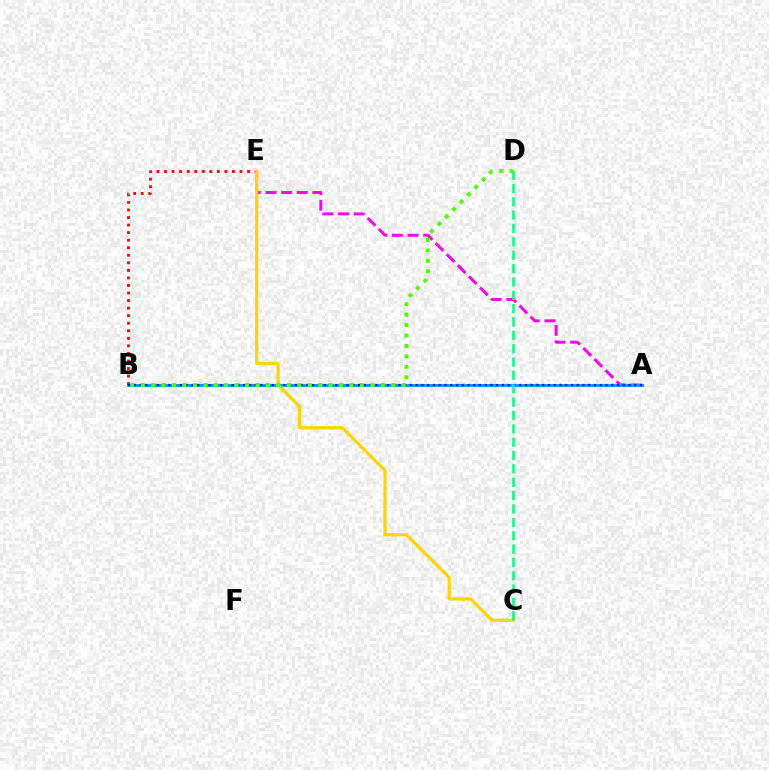{('A', 'E'): [{'color': '#ff00ed', 'line_style': 'dashed', 'thickness': 2.13}], ('A', 'B'): [{'color': '#009eff', 'line_style': 'solid', 'thickness': 2.12}, {'color': '#3700ff', 'line_style': 'dotted', 'thickness': 1.56}], ('B', 'E'): [{'color': '#ff0000', 'line_style': 'dotted', 'thickness': 2.05}], ('C', 'E'): [{'color': '#ffd500', 'line_style': 'solid', 'thickness': 2.32}], ('C', 'D'): [{'color': '#00ff86', 'line_style': 'dashed', 'thickness': 1.81}], ('B', 'D'): [{'color': '#4fff00', 'line_style': 'dotted', 'thickness': 2.84}]}